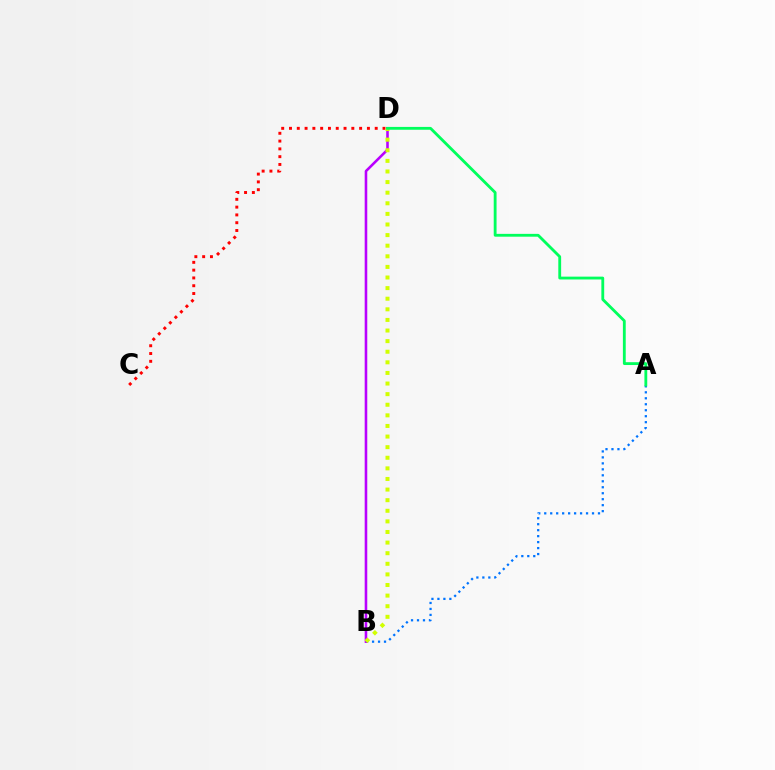{('A', 'B'): [{'color': '#0074ff', 'line_style': 'dotted', 'thickness': 1.62}], ('B', 'D'): [{'color': '#b900ff', 'line_style': 'solid', 'thickness': 1.86}, {'color': '#d1ff00', 'line_style': 'dotted', 'thickness': 2.88}], ('C', 'D'): [{'color': '#ff0000', 'line_style': 'dotted', 'thickness': 2.12}], ('A', 'D'): [{'color': '#00ff5c', 'line_style': 'solid', 'thickness': 2.04}]}